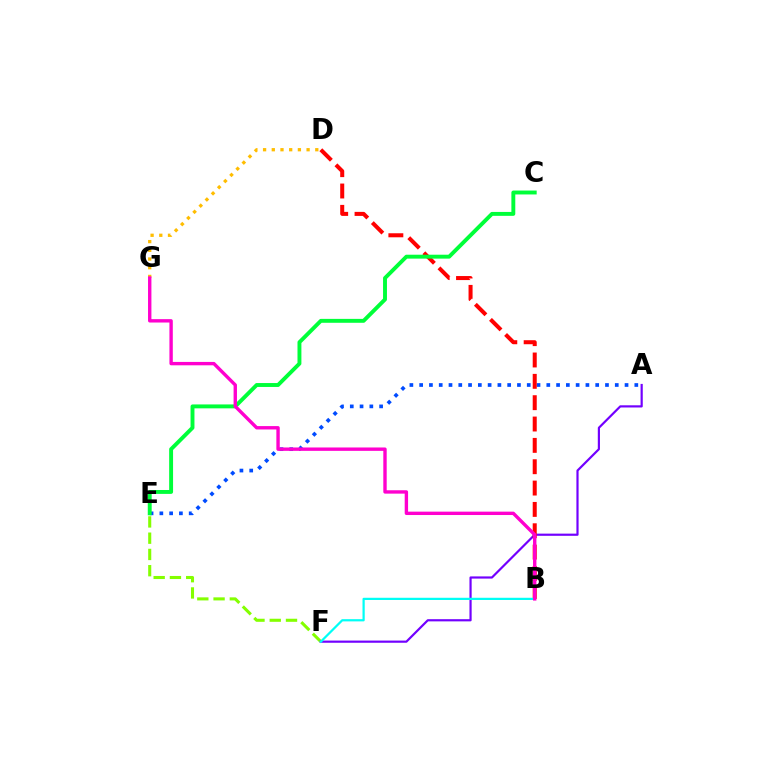{('E', 'F'): [{'color': '#84ff00', 'line_style': 'dashed', 'thickness': 2.21}], ('A', 'E'): [{'color': '#004bff', 'line_style': 'dotted', 'thickness': 2.66}], ('A', 'F'): [{'color': '#7200ff', 'line_style': 'solid', 'thickness': 1.57}], ('D', 'G'): [{'color': '#ffbd00', 'line_style': 'dotted', 'thickness': 2.36}], ('B', 'D'): [{'color': '#ff0000', 'line_style': 'dashed', 'thickness': 2.9}], ('B', 'F'): [{'color': '#00fff6', 'line_style': 'solid', 'thickness': 1.6}], ('C', 'E'): [{'color': '#00ff39', 'line_style': 'solid', 'thickness': 2.81}], ('B', 'G'): [{'color': '#ff00cf', 'line_style': 'solid', 'thickness': 2.43}]}